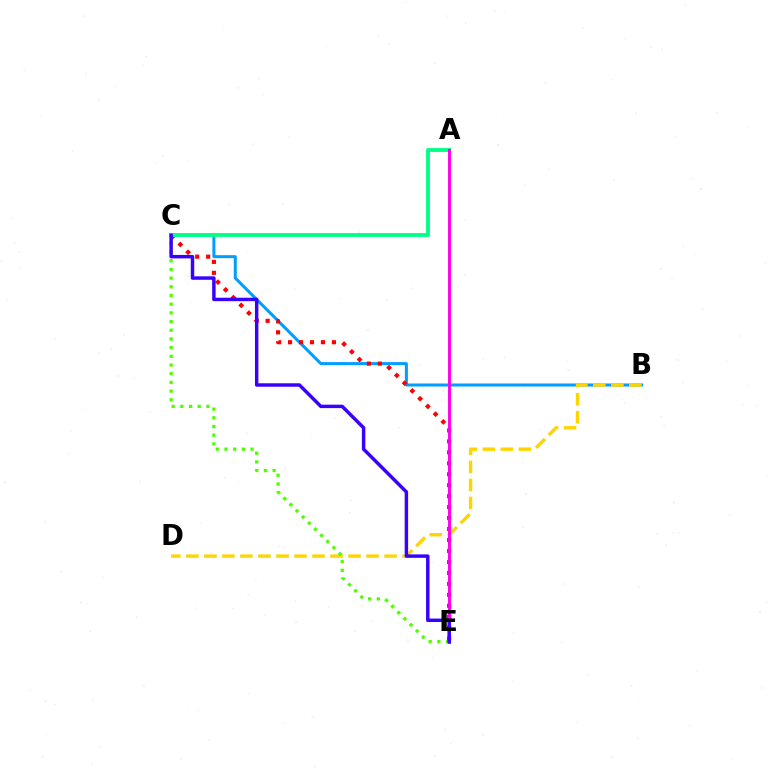{('B', 'C'): [{'color': '#009eff', 'line_style': 'solid', 'thickness': 2.17}], ('C', 'E'): [{'color': '#ff0000', 'line_style': 'dotted', 'thickness': 2.98}, {'color': '#4fff00', 'line_style': 'dotted', 'thickness': 2.36}, {'color': '#3700ff', 'line_style': 'solid', 'thickness': 2.48}], ('B', 'D'): [{'color': '#ffd500', 'line_style': 'dashed', 'thickness': 2.45}], ('A', 'C'): [{'color': '#00ff86', 'line_style': 'solid', 'thickness': 2.76}], ('A', 'E'): [{'color': '#ff00ed', 'line_style': 'solid', 'thickness': 2.11}]}